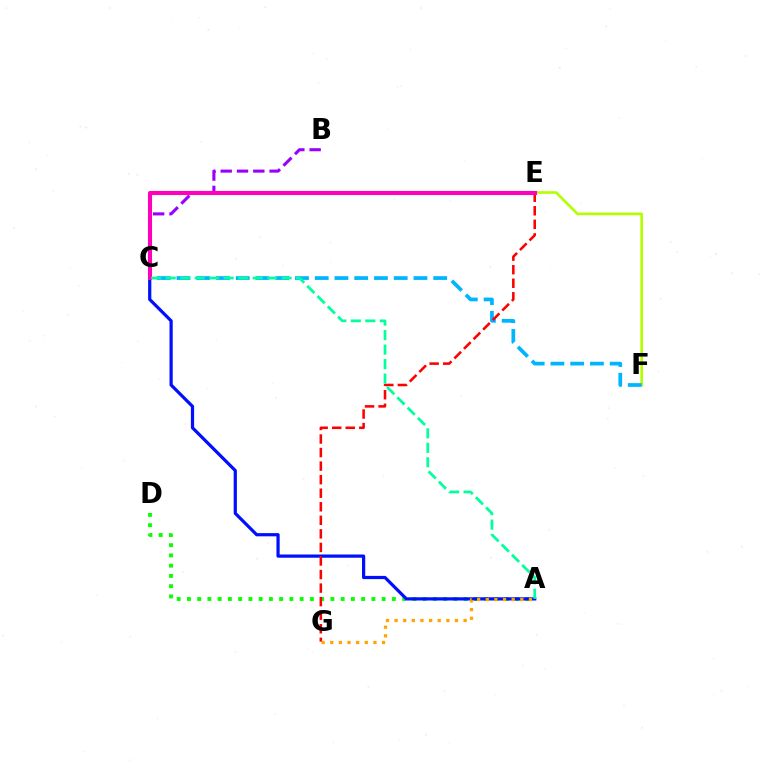{('B', 'C'): [{'color': '#9b00ff', 'line_style': 'dashed', 'thickness': 2.21}], ('E', 'F'): [{'color': '#b3ff00', 'line_style': 'solid', 'thickness': 1.9}], ('A', 'D'): [{'color': '#08ff00', 'line_style': 'dotted', 'thickness': 2.78}], ('C', 'F'): [{'color': '#00b5ff', 'line_style': 'dashed', 'thickness': 2.68}], ('A', 'C'): [{'color': '#0010ff', 'line_style': 'solid', 'thickness': 2.31}, {'color': '#00ff9d', 'line_style': 'dashed', 'thickness': 1.97}], ('E', 'G'): [{'color': '#ff0000', 'line_style': 'dashed', 'thickness': 1.84}], ('C', 'E'): [{'color': '#ff00bd', 'line_style': 'solid', 'thickness': 2.93}], ('A', 'G'): [{'color': '#ffa500', 'line_style': 'dotted', 'thickness': 2.35}]}